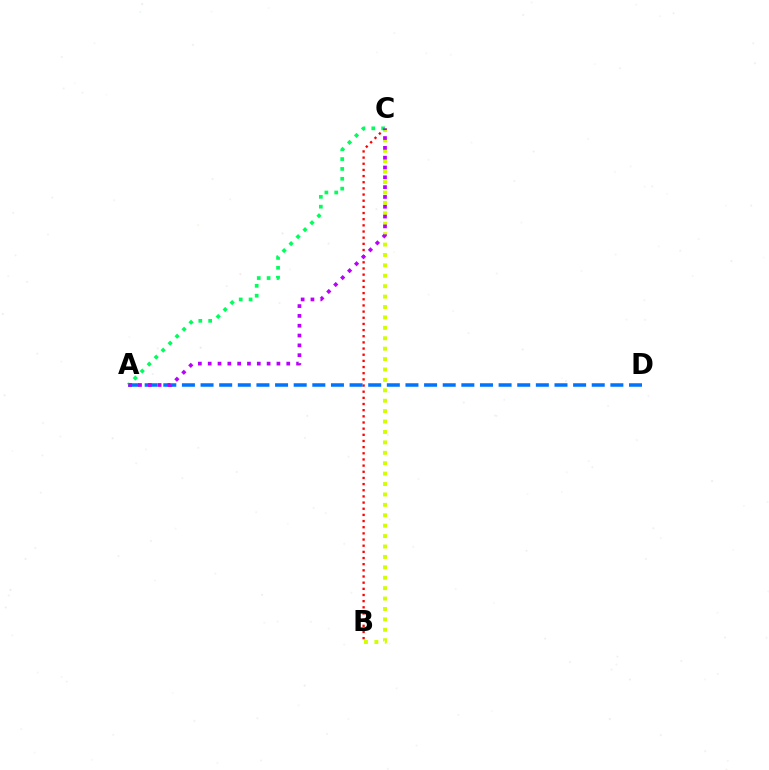{('B', 'C'): [{'color': '#ff0000', 'line_style': 'dotted', 'thickness': 1.67}, {'color': '#d1ff00', 'line_style': 'dotted', 'thickness': 2.83}], ('A', 'D'): [{'color': '#0074ff', 'line_style': 'dashed', 'thickness': 2.53}], ('A', 'C'): [{'color': '#00ff5c', 'line_style': 'dotted', 'thickness': 2.68}, {'color': '#b900ff', 'line_style': 'dotted', 'thickness': 2.67}]}